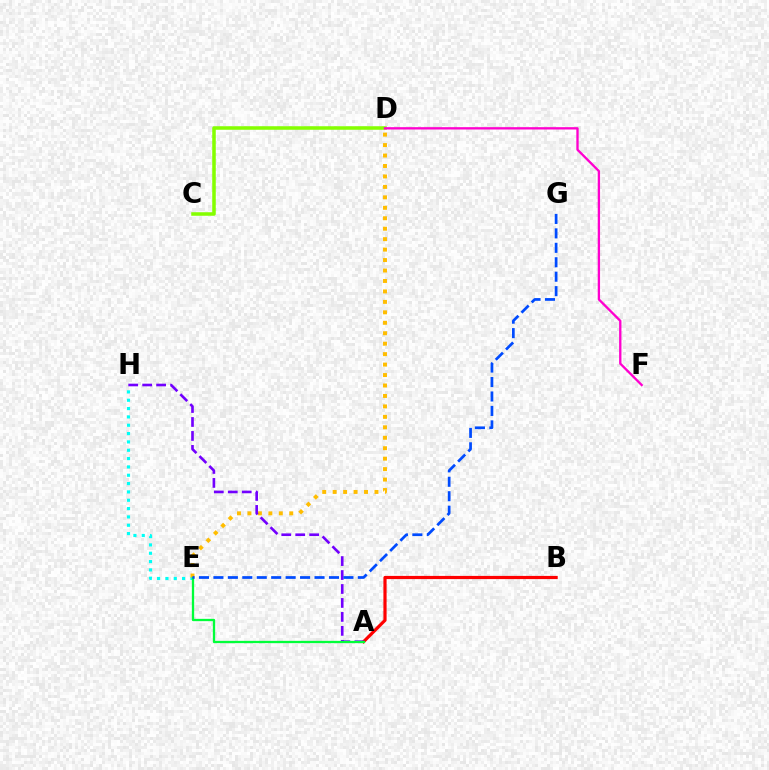{('A', 'B'): [{'color': '#ff0000', 'line_style': 'solid', 'thickness': 2.3}], ('E', 'H'): [{'color': '#00fff6', 'line_style': 'dotted', 'thickness': 2.26}], ('D', 'E'): [{'color': '#ffbd00', 'line_style': 'dotted', 'thickness': 2.84}], ('A', 'H'): [{'color': '#7200ff', 'line_style': 'dashed', 'thickness': 1.9}], ('C', 'D'): [{'color': '#84ff00', 'line_style': 'solid', 'thickness': 2.54}], ('A', 'E'): [{'color': '#00ff39', 'line_style': 'solid', 'thickness': 1.66}], ('E', 'G'): [{'color': '#004bff', 'line_style': 'dashed', 'thickness': 1.96}], ('D', 'F'): [{'color': '#ff00cf', 'line_style': 'solid', 'thickness': 1.68}]}